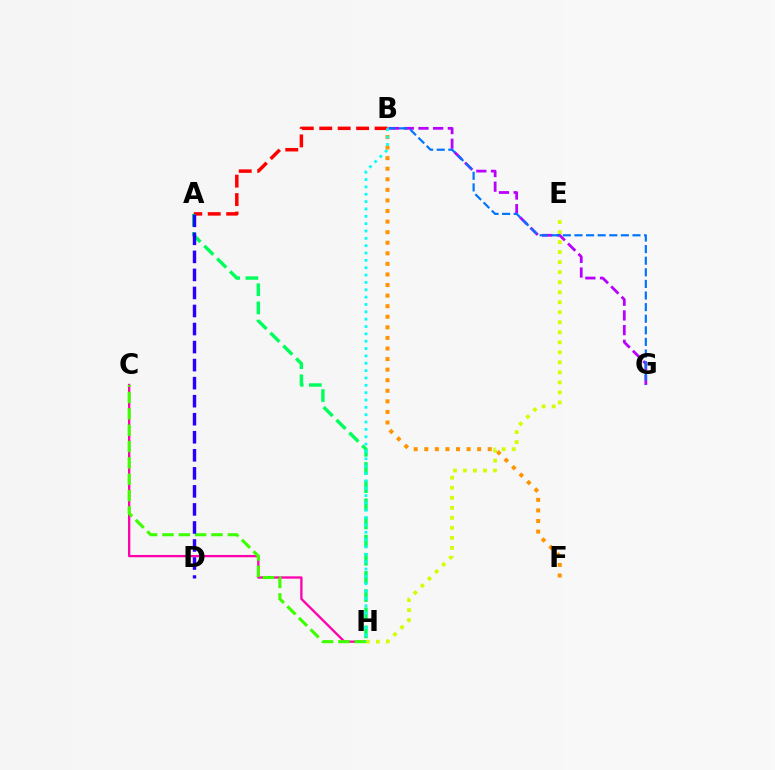{('A', 'B'): [{'color': '#ff0000', 'line_style': 'dashed', 'thickness': 2.51}], ('B', 'G'): [{'color': '#b900ff', 'line_style': 'dashed', 'thickness': 1.99}, {'color': '#0074ff', 'line_style': 'dashed', 'thickness': 1.58}], ('B', 'F'): [{'color': '#ff9400', 'line_style': 'dotted', 'thickness': 2.87}], ('C', 'H'): [{'color': '#ff00ac', 'line_style': 'solid', 'thickness': 1.66}, {'color': '#3dff00', 'line_style': 'dashed', 'thickness': 2.22}], ('A', 'H'): [{'color': '#00ff5c', 'line_style': 'dashed', 'thickness': 2.47}], ('A', 'D'): [{'color': '#2500ff', 'line_style': 'dashed', 'thickness': 2.45}], ('E', 'H'): [{'color': '#d1ff00', 'line_style': 'dotted', 'thickness': 2.72}], ('B', 'H'): [{'color': '#00fff6', 'line_style': 'dotted', 'thickness': 2.0}]}